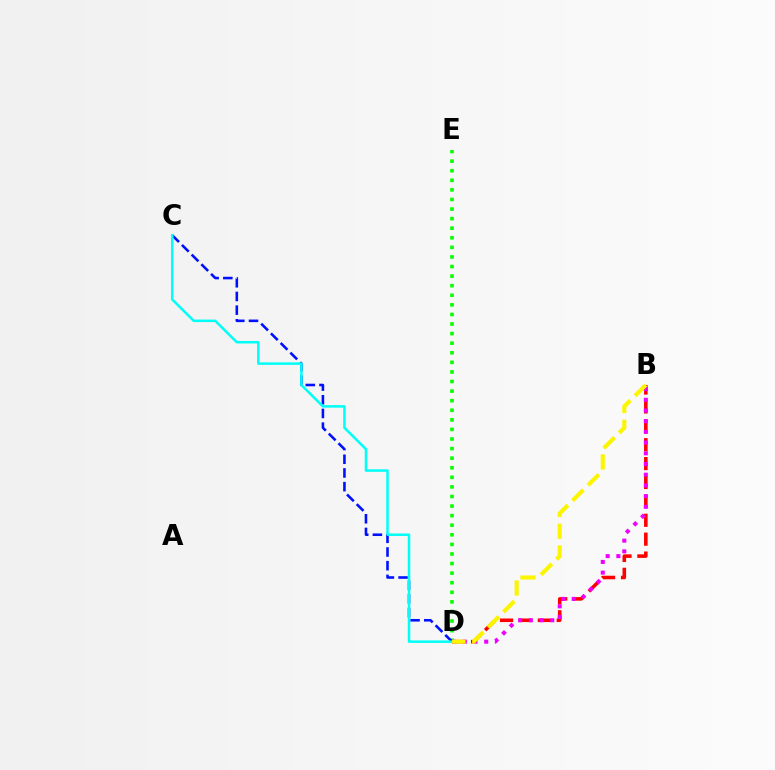{('B', 'D'): [{'color': '#ff0000', 'line_style': 'dashed', 'thickness': 2.57}, {'color': '#ee00ff', 'line_style': 'dotted', 'thickness': 2.91}, {'color': '#fcf500', 'line_style': 'dashed', 'thickness': 2.96}], ('D', 'E'): [{'color': '#08ff00', 'line_style': 'dotted', 'thickness': 2.6}], ('C', 'D'): [{'color': '#0010ff', 'line_style': 'dashed', 'thickness': 1.86}, {'color': '#00fff6', 'line_style': 'solid', 'thickness': 1.81}]}